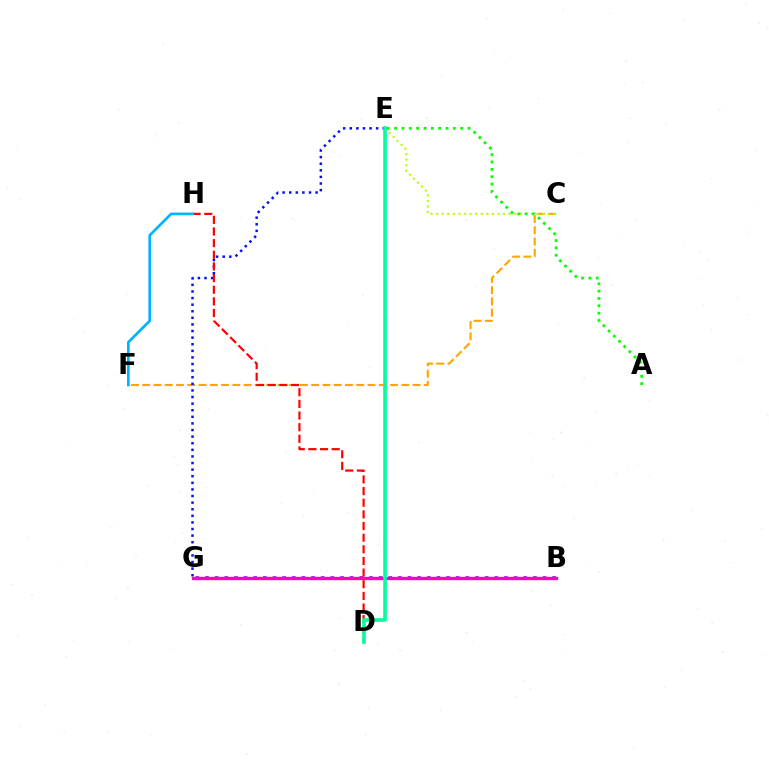{('B', 'G'): [{'color': '#9b00ff', 'line_style': 'dotted', 'thickness': 2.62}, {'color': '#ff00bd', 'line_style': 'solid', 'thickness': 2.39}], ('C', 'F'): [{'color': '#ffa500', 'line_style': 'dashed', 'thickness': 1.53}], ('C', 'E'): [{'color': '#b3ff00', 'line_style': 'dotted', 'thickness': 1.52}], ('E', 'G'): [{'color': '#0010ff', 'line_style': 'dotted', 'thickness': 1.79}], ('D', 'H'): [{'color': '#ff0000', 'line_style': 'dashed', 'thickness': 1.58}], ('F', 'H'): [{'color': '#00b5ff', 'line_style': 'solid', 'thickness': 1.94}], ('A', 'E'): [{'color': '#08ff00', 'line_style': 'dotted', 'thickness': 2.0}], ('D', 'E'): [{'color': '#00ff9d', 'line_style': 'solid', 'thickness': 2.6}]}